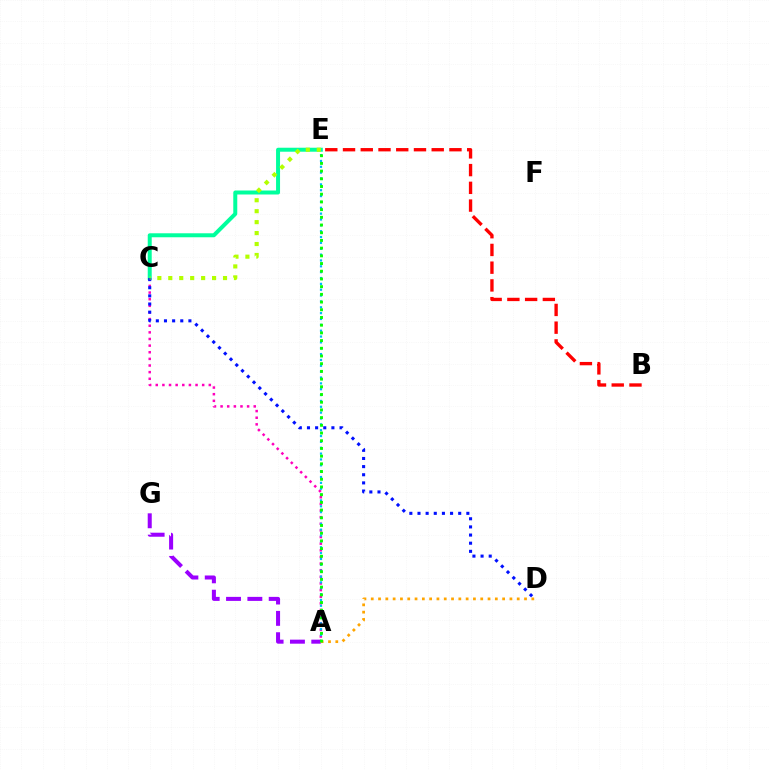{('A', 'C'): [{'color': '#ff00bd', 'line_style': 'dotted', 'thickness': 1.8}], ('C', 'E'): [{'color': '#00ff9d', 'line_style': 'solid', 'thickness': 2.87}, {'color': '#b3ff00', 'line_style': 'dotted', 'thickness': 2.97}], ('A', 'E'): [{'color': '#00b5ff', 'line_style': 'dotted', 'thickness': 1.59}, {'color': '#08ff00', 'line_style': 'dotted', 'thickness': 2.09}], ('A', 'G'): [{'color': '#9b00ff', 'line_style': 'dashed', 'thickness': 2.9}], ('A', 'D'): [{'color': '#ffa500', 'line_style': 'dotted', 'thickness': 1.98}], ('C', 'D'): [{'color': '#0010ff', 'line_style': 'dotted', 'thickness': 2.21}], ('B', 'E'): [{'color': '#ff0000', 'line_style': 'dashed', 'thickness': 2.41}]}